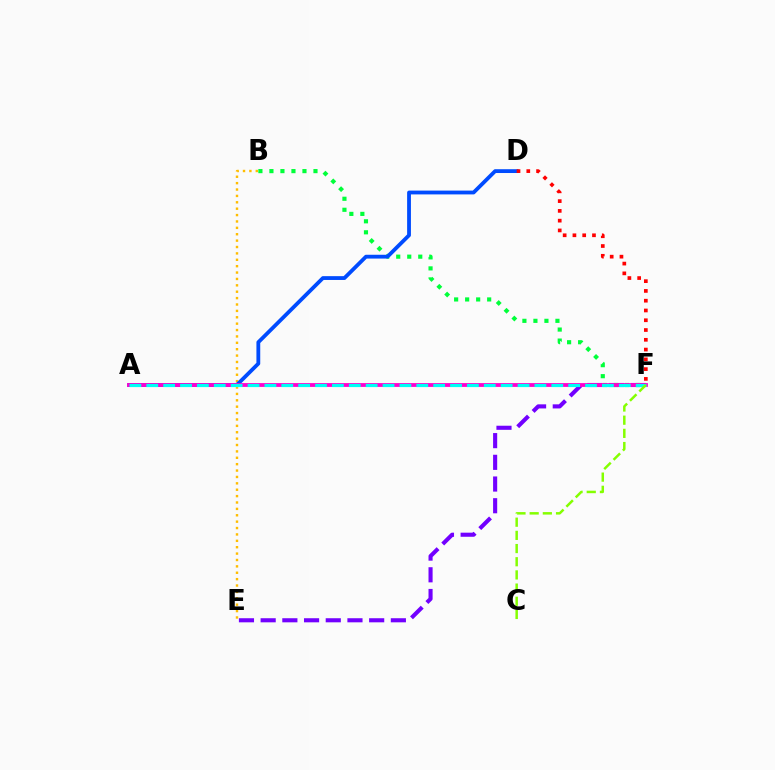{('E', 'F'): [{'color': '#7200ff', 'line_style': 'dashed', 'thickness': 2.95}], ('B', 'F'): [{'color': '#00ff39', 'line_style': 'dotted', 'thickness': 2.99}], ('B', 'E'): [{'color': '#ffbd00', 'line_style': 'dotted', 'thickness': 1.74}], ('A', 'D'): [{'color': '#004bff', 'line_style': 'solid', 'thickness': 2.74}], ('A', 'F'): [{'color': '#ff00cf', 'line_style': 'solid', 'thickness': 2.75}, {'color': '#00fff6', 'line_style': 'dashed', 'thickness': 2.29}], ('C', 'F'): [{'color': '#84ff00', 'line_style': 'dashed', 'thickness': 1.79}], ('D', 'F'): [{'color': '#ff0000', 'line_style': 'dotted', 'thickness': 2.66}]}